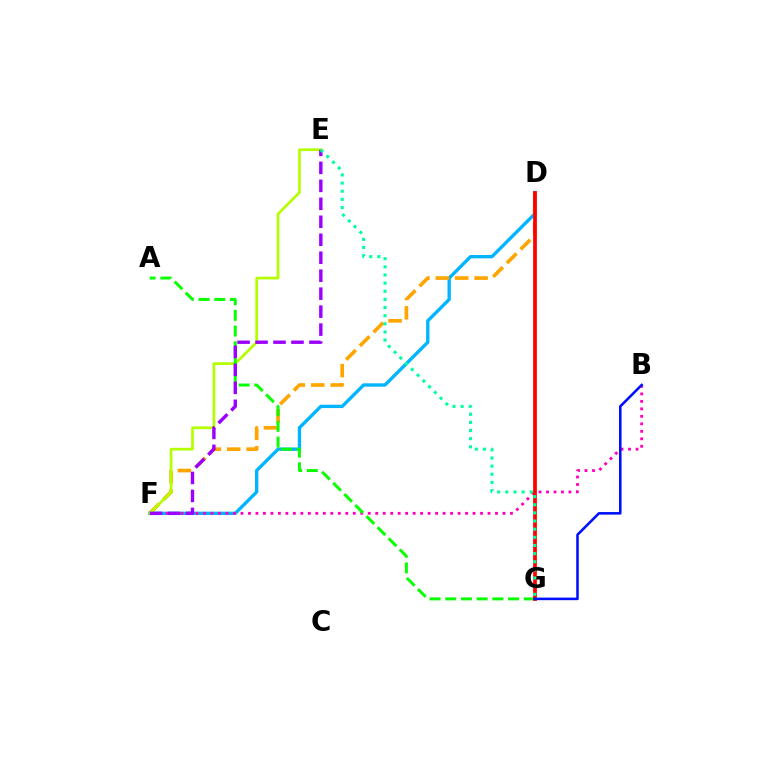{('D', 'F'): [{'color': '#00b5ff', 'line_style': 'solid', 'thickness': 2.41}, {'color': '#ffa500', 'line_style': 'dashed', 'thickness': 2.63}], ('B', 'F'): [{'color': '#ff00bd', 'line_style': 'dotted', 'thickness': 2.03}], ('E', 'F'): [{'color': '#b3ff00', 'line_style': 'solid', 'thickness': 1.94}, {'color': '#9b00ff', 'line_style': 'dashed', 'thickness': 2.44}], ('A', 'G'): [{'color': '#08ff00', 'line_style': 'dashed', 'thickness': 2.13}], ('D', 'G'): [{'color': '#ff0000', 'line_style': 'solid', 'thickness': 2.7}], ('B', 'G'): [{'color': '#0010ff', 'line_style': 'solid', 'thickness': 1.85}], ('E', 'G'): [{'color': '#00ff9d', 'line_style': 'dotted', 'thickness': 2.21}]}